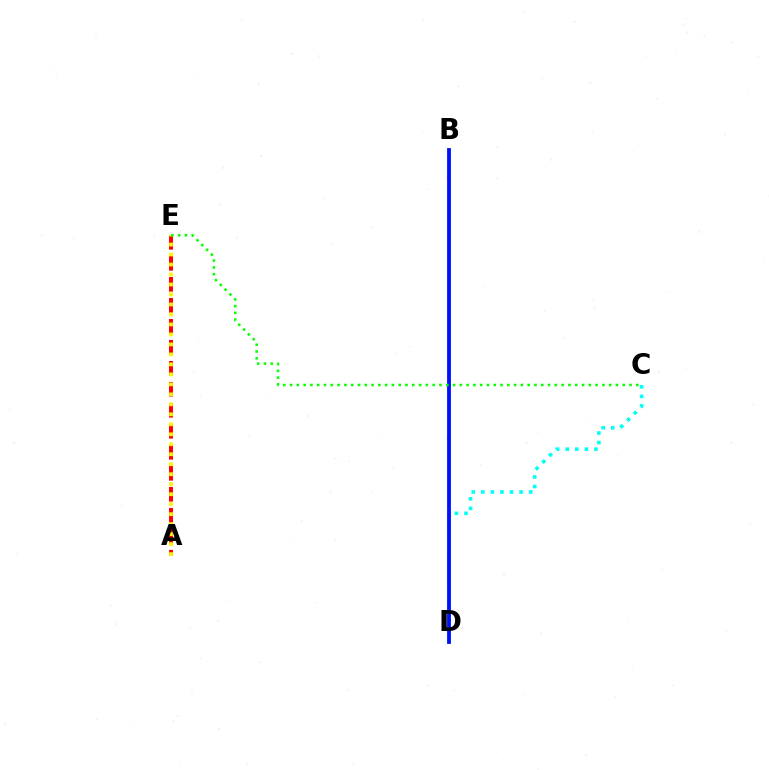{('C', 'D'): [{'color': '#00fff6', 'line_style': 'dotted', 'thickness': 2.6}], ('A', 'E'): [{'color': '#ff0000', 'line_style': 'dashed', 'thickness': 2.85}, {'color': '#fcf500', 'line_style': 'dotted', 'thickness': 2.71}], ('B', 'D'): [{'color': '#ee00ff', 'line_style': 'solid', 'thickness': 1.62}, {'color': '#0010ff', 'line_style': 'solid', 'thickness': 2.74}], ('C', 'E'): [{'color': '#08ff00', 'line_style': 'dotted', 'thickness': 1.84}]}